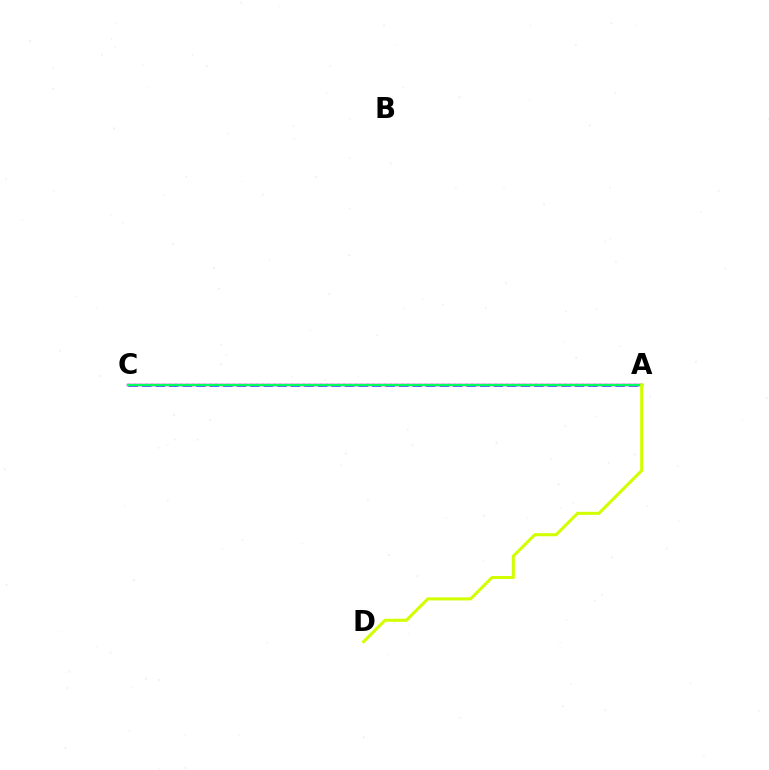{('A', 'C'): [{'color': '#0074ff', 'line_style': 'dashed', 'thickness': 1.84}, {'color': '#ff0000', 'line_style': 'dotted', 'thickness': 1.58}, {'color': '#b900ff', 'line_style': 'solid', 'thickness': 1.75}, {'color': '#00ff5c', 'line_style': 'solid', 'thickness': 1.51}], ('A', 'D'): [{'color': '#d1ff00', 'line_style': 'solid', 'thickness': 2.19}]}